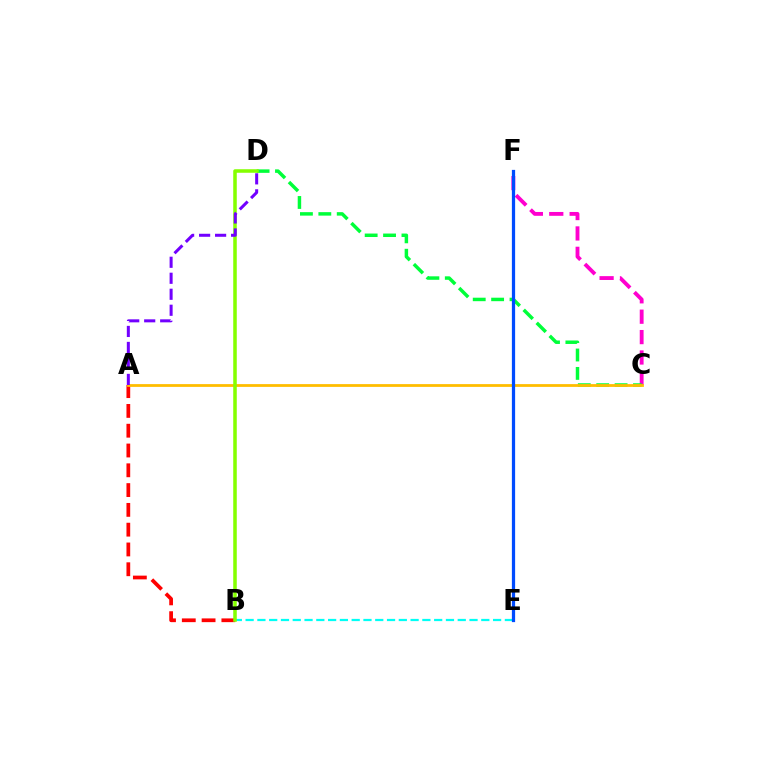{('C', 'F'): [{'color': '#ff00cf', 'line_style': 'dashed', 'thickness': 2.77}], ('A', 'B'): [{'color': '#ff0000', 'line_style': 'dashed', 'thickness': 2.69}], ('C', 'D'): [{'color': '#00ff39', 'line_style': 'dashed', 'thickness': 2.5}], ('A', 'C'): [{'color': '#ffbd00', 'line_style': 'solid', 'thickness': 2.0}], ('B', 'E'): [{'color': '#00fff6', 'line_style': 'dashed', 'thickness': 1.6}], ('B', 'D'): [{'color': '#84ff00', 'line_style': 'solid', 'thickness': 2.54}], ('E', 'F'): [{'color': '#004bff', 'line_style': 'solid', 'thickness': 2.34}], ('A', 'D'): [{'color': '#7200ff', 'line_style': 'dashed', 'thickness': 2.17}]}